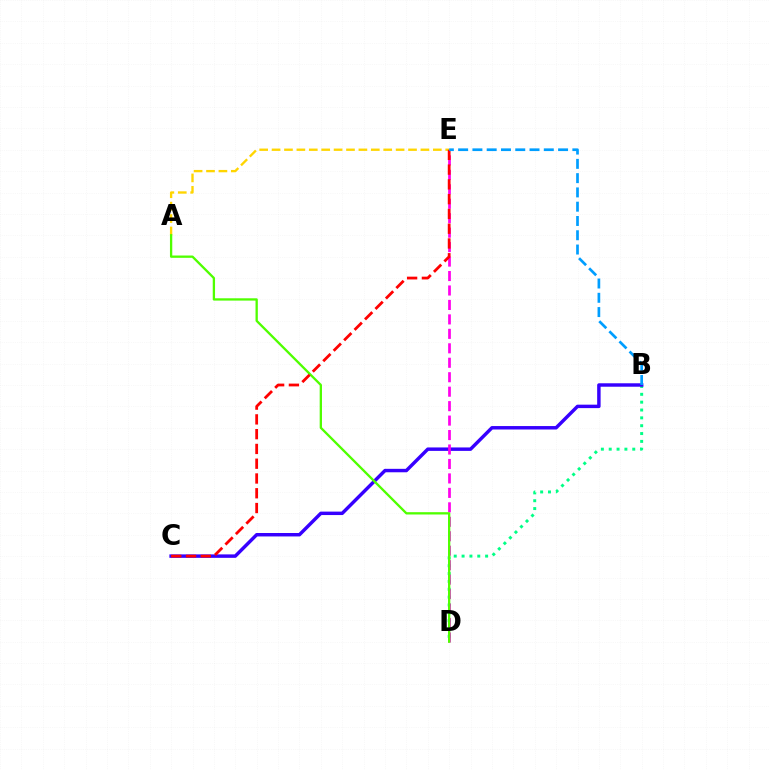{('B', 'D'): [{'color': '#00ff86', 'line_style': 'dotted', 'thickness': 2.13}], ('B', 'C'): [{'color': '#3700ff', 'line_style': 'solid', 'thickness': 2.48}], ('A', 'E'): [{'color': '#ffd500', 'line_style': 'dashed', 'thickness': 1.69}], ('D', 'E'): [{'color': '#ff00ed', 'line_style': 'dashed', 'thickness': 1.96}], ('A', 'D'): [{'color': '#4fff00', 'line_style': 'solid', 'thickness': 1.66}], ('C', 'E'): [{'color': '#ff0000', 'line_style': 'dashed', 'thickness': 2.01}], ('B', 'E'): [{'color': '#009eff', 'line_style': 'dashed', 'thickness': 1.94}]}